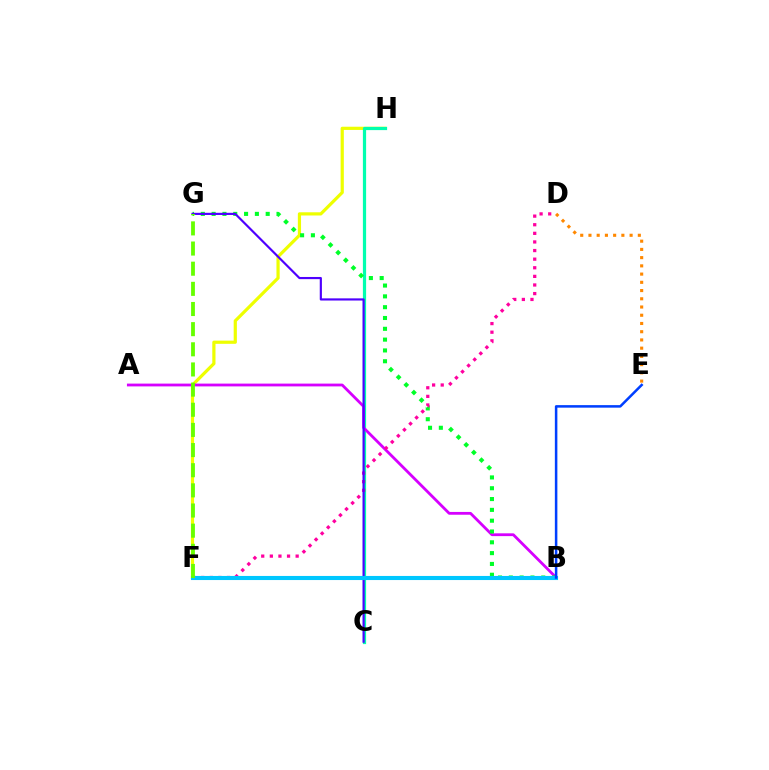{('F', 'H'): [{'color': '#eeff00', 'line_style': 'solid', 'thickness': 2.31}], ('C', 'H'): [{'color': '#00ffaf', 'line_style': 'solid', 'thickness': 2.32}], ('A', 'B'): [{'color': '#d600ff', 'line_style': 'solid', 'thickness': 2.02}], ('B', 'G'): [{'color': '#00ff27', 'line_style': 'dotted', 'thickness': 2.94}], ('D', 'F'): [{'color': '#ff00a0', 'line_style': 'dotted', 'thickness': 2.34}], ('B', 'F'): [{'color': '#ff0000', 'line_style': 'solid', 'thickness': 2.83}, {'color': '#00c7ff', 'line_style': 'solid', 'thickness': 2.95}], ('C', 'G'): [{'color': '#4f00ff', 'line_style': 'solid', 'thickness': 1.56}], ('D', 'E'): [{'color': '#ff8800', 'line_style': 'dotted', 'thickness': 2.24}], ('B', 'E'): [{'color': '#003fff', 'line_style': 'solid', 'thickness': 1.82}], ('F', 'G'): [{'color': '#66ff00', 'line_style': 'dashed', 'thickness': 2.74}]}